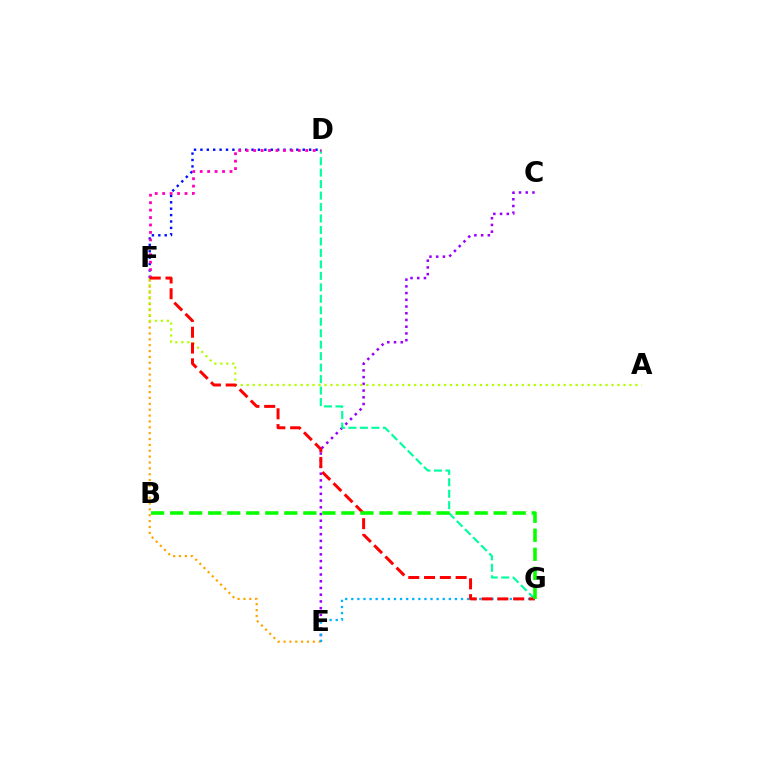{('C', 'E'): [{'color': '#9b00ff', 'line_style': 'dotted', 'thickness': 1.83}], ('D', 'F'): [{'color': '#0010ff', 'line_style': 'dotted', 'thickness': 1.74}, {'color': '#ff00bd', 'line_style': 'dotted', 'thickness': 2.02}], ('D', 'G'): [{'color': '#00ff9d', 'line_style': 'dashed', 'thickness': 1.56}], ('E', 'F'): [{'color': '#ffa500', 'line_style': 'dotted', 'thickness': 1.59}], ('E', 'G'): [{'color': '#00b5ff', 'line_style': 'dotted', 'thickness': 1.66}], ('A', 'F'): [{'color': '#b3ff00', 'line_style': 'dotted', 'thickness': 1.62}], ('F', 'G'): [{'color': '#ff0000', 'line_style': 'dashed', 'thickness': 2.14}], ('B', 'G'): [{'color': '#08ff00', 'line_style': 'dashed', 'thickness': 2.59}]}